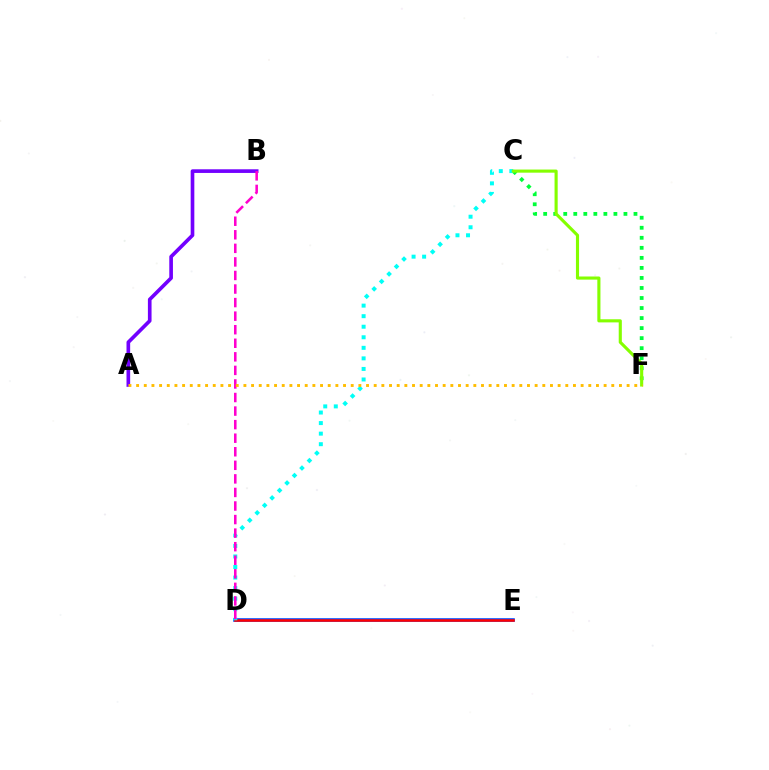{('D', 'E'): [{'color': '#004bff', 'line_style': 'solid', 'thickness': 2.6}, {'color': '#ff0000', 'line_style': 'solid', 'thickness': 1.83}], ('C', 'F'): [{'color': '#00ff39', 'line_style': 'dotted', 'thickness': 2.73}, {'color': '#84ff00', 'line_style': 'solid', 'thickness': 2.25}], ('C', 'D'): [{'color': '#00fff6', 'line_style': 'dotted', 'thickness': 2.87}], ('A', 'B'): [{'color': '#7200ff', 'line_style': 'solid', 'thickness': 2.63}], ('B', 'D'): [{'color': '#ff00cf', 'line_style': 'dashed', 'thickness': 1.84}], ('A', 'F'): [{'color': '#ffbd00', 'line_style': 'dotted', 'thickness': 2.08}]}